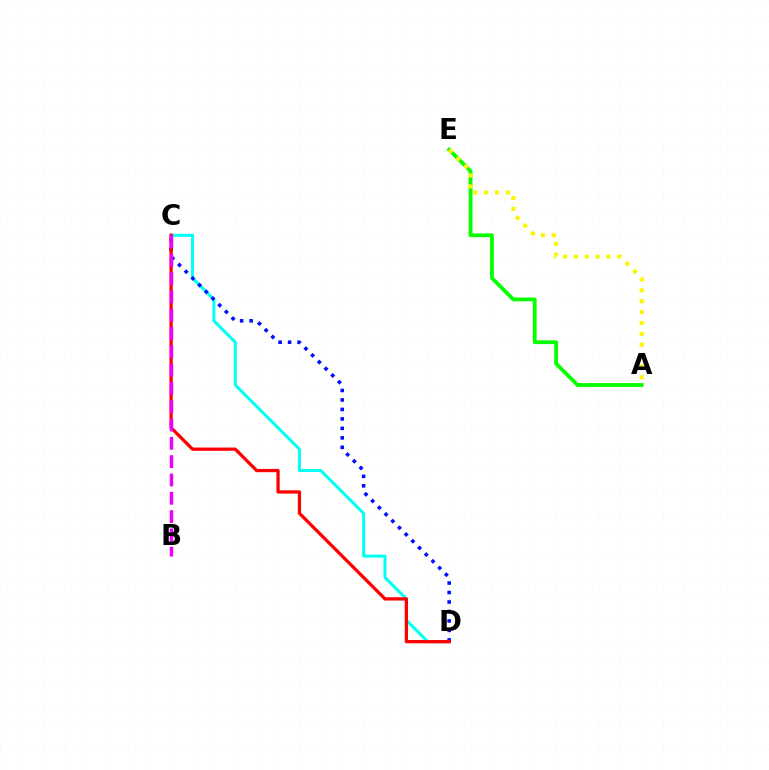{('C', 'D'): [{'color': '#00fff6', 'line_style': 'solid', 'thickness': 2.16}, {'color': '#0010ff', 'line_style': 'dotted', 'thickness': 2.57}, {'color': '#ff0000', 'line_style': 'solid', 'thickness': 2.36}], ('A', 'E'): [{'color': '#08ff00', 'line_style': 'solid', 'thickness': 2.74}, {'color': '#fcf500', 'line_style': 'dotted', 'thickness': 2.95}], ('B', 'C'): [{'color': '#ee00ff', 'line_style': 'dashed', 'thickness': 2.49}]}